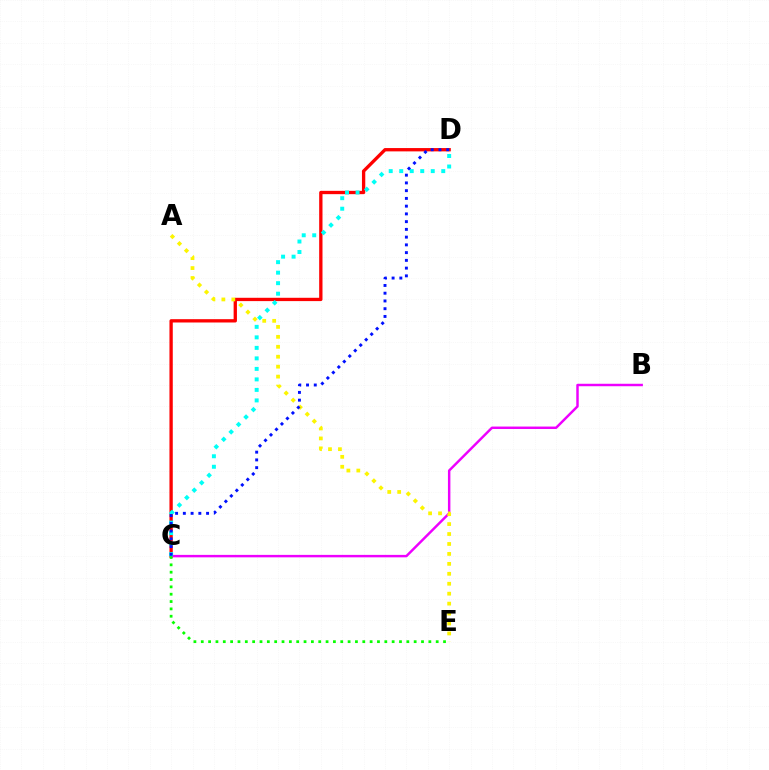{('C', 'D'): [{'color': '#ff0000', 'line_style': 'solid', 'thickness': 2.39}, {'color': '#00fff6', 'line_style': 'dotted', 'thickness': 2.86}, {'color': '#0010ff', 'line_style': 'dotted', 'thickness': 2.1}], ('B', 'C'): [{'color': '#ee00ff', 'line_style': 'solid', 'thickness': 1.77}], ('A', 'E'): [{'color': '#fcf500', 'line_style': 'dotted', 'thickness': 2.7}], ('C', 'E'): [{'color': '#08ff00', 'line_style': 'dotted', 'thickness': 1.99}]}